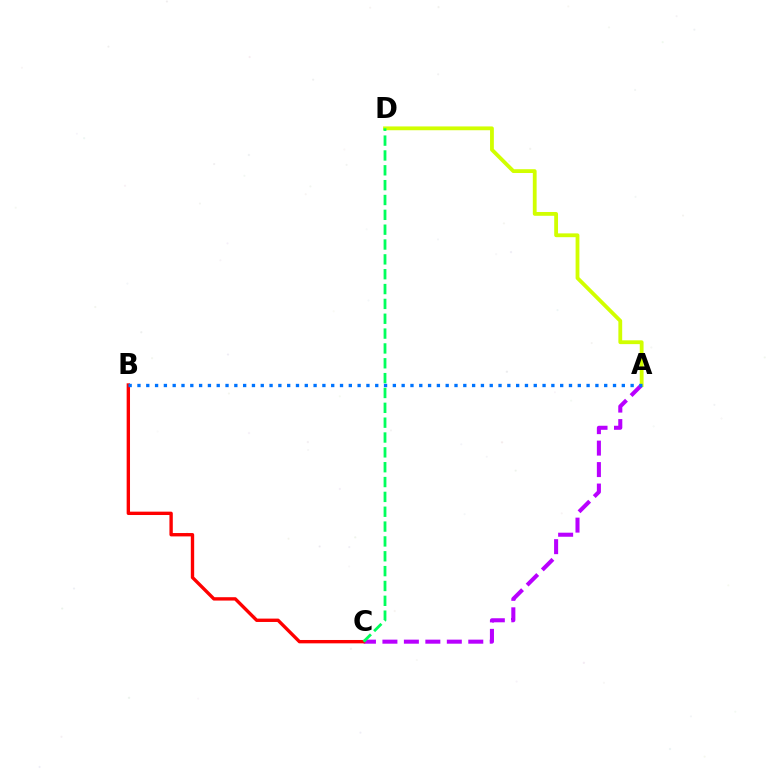{('A', 'C'): [{'color': '#b900ff', 'line_style': 'dashed', 'thickness': 2.92}], ('B', 'C'): [{'color': '#ff0000', 'line_style': 'solid', 'thickness': 2.42}], ('A', 'D'): [{'color': '#d1ff00', 'line_style': 'solid', 'thickness': 2.74}], ('C', 'D'): [{'color': '#00ff5c', 'line_style': 'dashed', 'thickness': 2.02}], ('A', 'B'): [{'color': '#0074ff', 'line_style': 'dotted', 'thickness': 2.39}]}